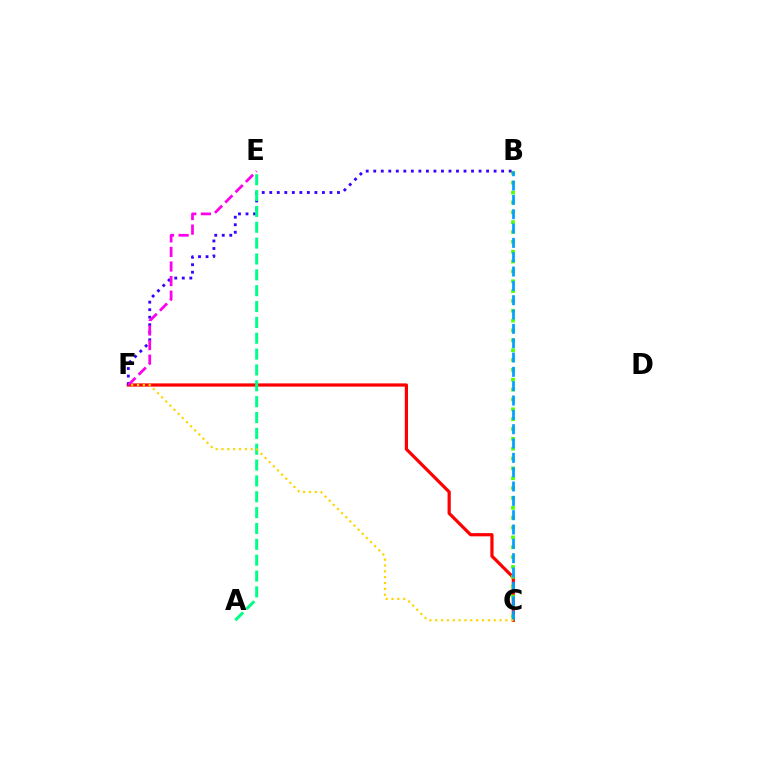{('C', 'F'): [{'color': '#ff0000', 'line_style': 'solid', 'thickness': 2.31}, {'color': '#ffd500', 'line_style': 'dotted', 'thickness': 1.59}], ('B', 'C'): [{'color': '#4fff00', 'line_style': 'dotted', 'thickness': 2.68}, {'color': '#009eff', 'line_style': 'dashed', 'thickness': 1.95}], ('B', 'F'): [{'color': '#3700ff', 'line_style': 'dotted', 'thickness': 2.04}], ('A', 'E'): [{'color': '#00ff86', 'line_style': 'dashed', 'thickness': 2.15}], ('E', 'F'): [{'color': '#ff00ed', 'line_style': 'dashed', 'thickness': 1.98}]}